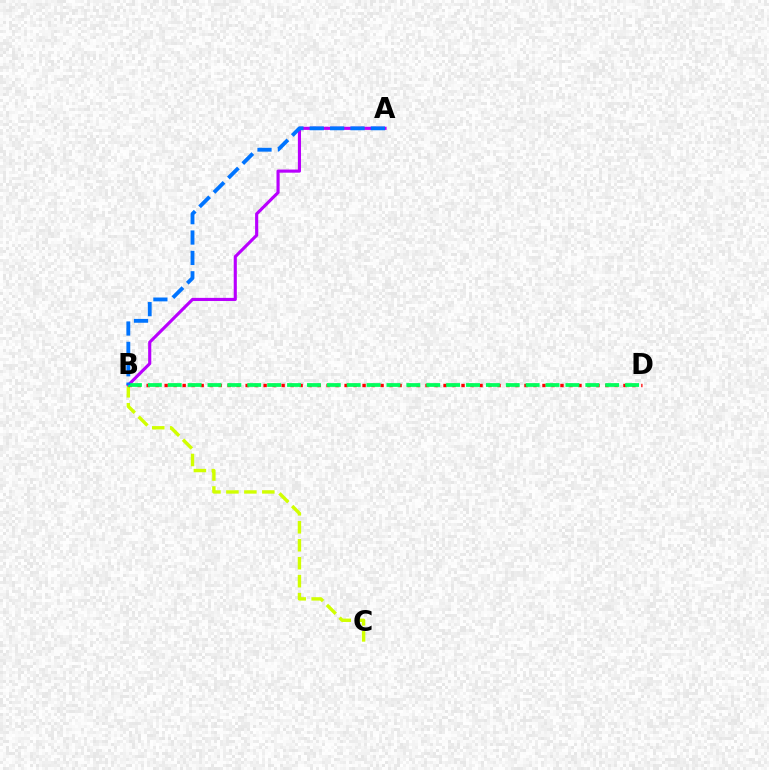{('B', 'C'): [{'color': '#d1ff00', 'line_style': 'dashed', 'thickness': 2.44}], ('B', 'D'): [{'color': '#ff0000', 'line_style': 'dotted', 'thickness': 2.44}, {'color': '#00ff5c', 'line_style': 'dashed', 'thickness': 2.7}], ('A', 'B'): [{'color': '#b900ff', 'line_style': 'solid', 'thickness': 2.25}, {'color': '#0074ff', 'line_style': 'dashed', 'thickness': 2.77}]}